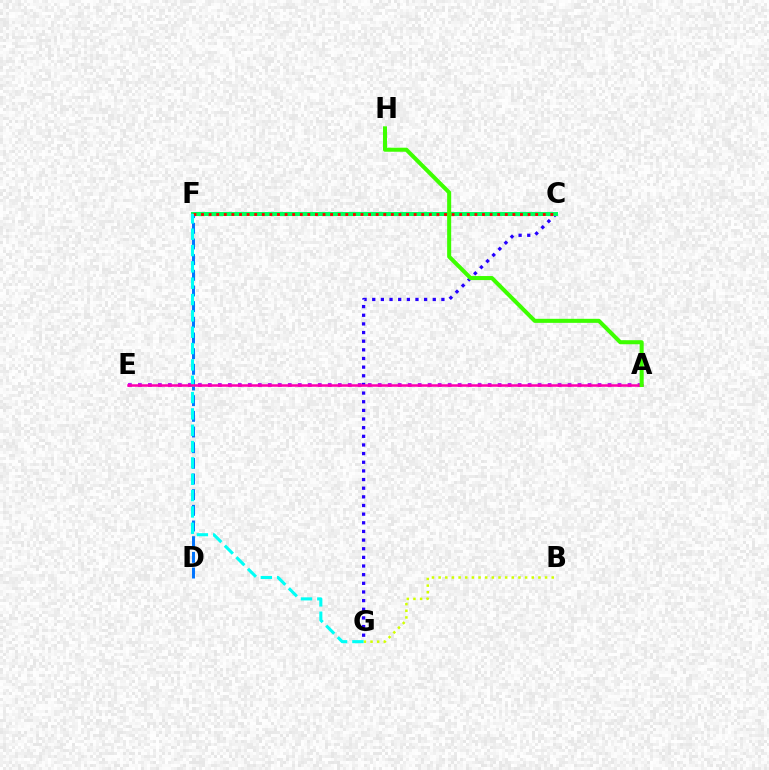{('C', 'F'): [{'color': '#ff9400', 'line_style': 'dashed', 'thickness': 2.89}, {'color': '#00ff5c', 'line_style': 'solid', 'thickness': 2.91}, {'color': '#ff0000', 'line_style': 'dotted', 'thickness': 2.06}], ('D', 'F'): [{'color': '#0074ff', 'line_style': 'dashed', 'thickness': 2.13}], ('C', 'G'): [{'color': '#2500ff', 'line_style': 'dotted', 'thickness': 2.35}], ('A', 'E'): [{'color': '#b900ff', 'line_style': 'dotted', 'thickness': 2.72}, {'color': '#ff00ac', 'line_style': 'solid', 'thickness': 1.81}], ('B', 'G'): [{'color': '#d1ff00', 'line_style': 'dotted', 'thickness': 1.81}], ('F', 'G'): [{'color': '#00fff6', 'line_style': 'dashed', 'thickness': 2.22}], ('A', 'H'): [{'color': '#3dff00', 'line_style': 'solid', 'thickness': 2.91}]}